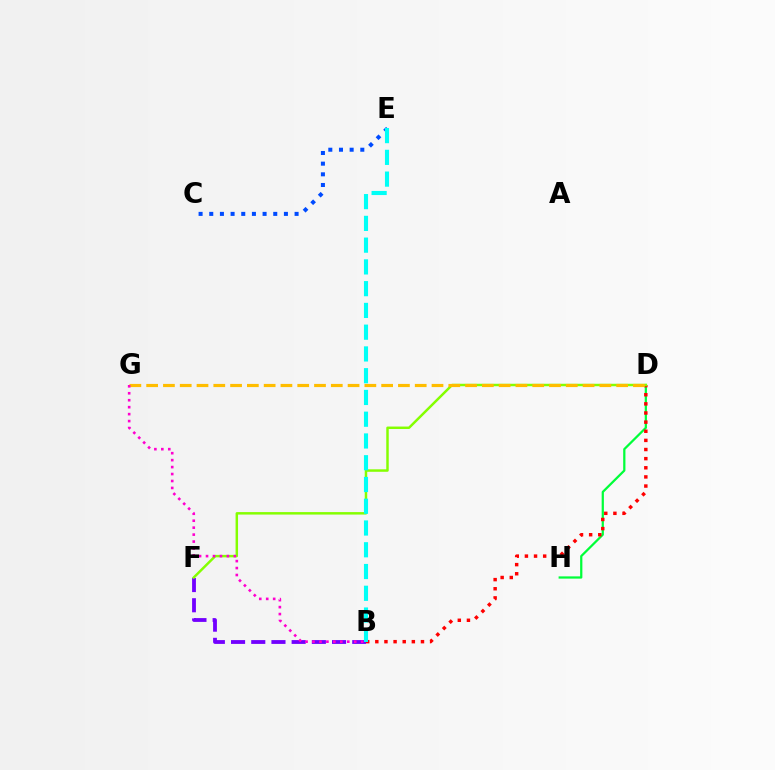{('B', 'F'): [{'color': '#7200ff', 'line_style': 'dashed', 'thickness': 2.74}], ('D', 'H'): [{'color': '#00ff39', 'line_style': 'solid', 'thickness': 1.61}], ('B', 'D'): [{'color': '#ff0000', 'line_style': 'dotted', 'thickness': 2.48}], ('D', 'F'): [{'color': '#84ff00', 'line_style': 'solid', 'thickness': 1.78}], ('C', 'E'): [{'color': '#004bff', 'line_style': 'dotted', 'thickness': 2.9}], ('D', 'G'): [{'color': '#ffbd00', 'line_style': 'dashed', 'thickness': 2.28}], ('B', 'E'): [{'color': '#00fff6', 'line_style': 'dashed', 'thickness': 2.96}], ('B', 'G'): [{'color': '#ff00cf', 'line_style': 'dotted', 'thickness': 1.89}]}